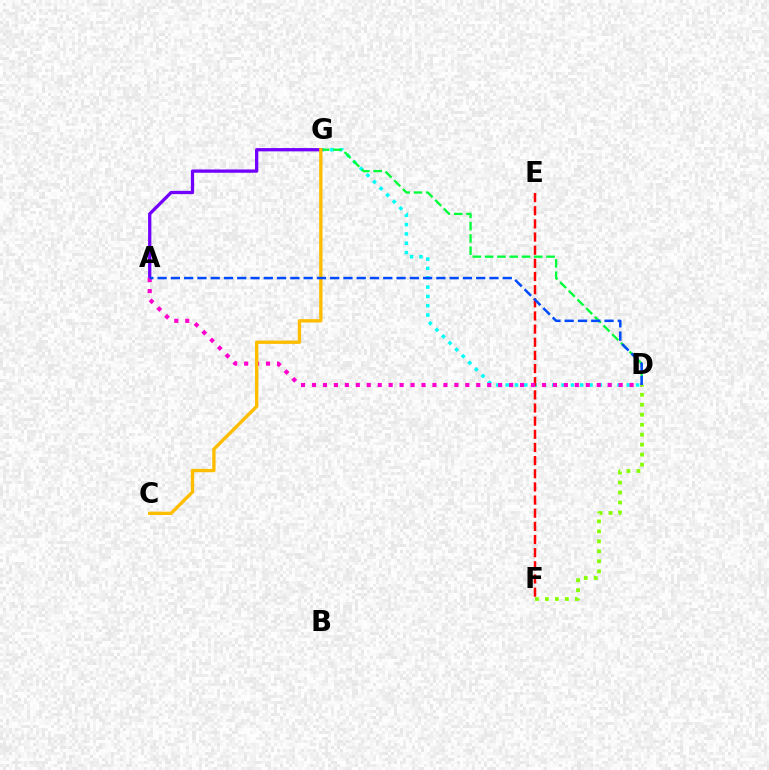{('D', 'G'): [{'color': '#00fff6', 'line_style': 'dotted', 'thickness': 2.53}, {'color': '#00ff39', 'line_style': 'dashed', 'thickness': 1.67}], ('A', 'G'): [{'color': '#7200ff', 'line_style': 'solid', 'thickness': 2.36}], ('E', 'F'): [{'color': '#ff0000', 'line_style': 'dashed', 'thickness': 1.79}], ('A', 'D'): [{'color': '#ff00cf', 'line_style': 'dotted', 'thickness': 2.98}, {'color': '#004bff', 'line_style': 'dashed', 'thickness': 1.8}], ('D', 'F'): [{'color': '#84ff00', 'line_style': 'dotted', 'thickness': 2.71}], ('C', 'G'): [{'color': '#ffbd00', 'line_style': 'solid', 'thickness': 2.41}]}